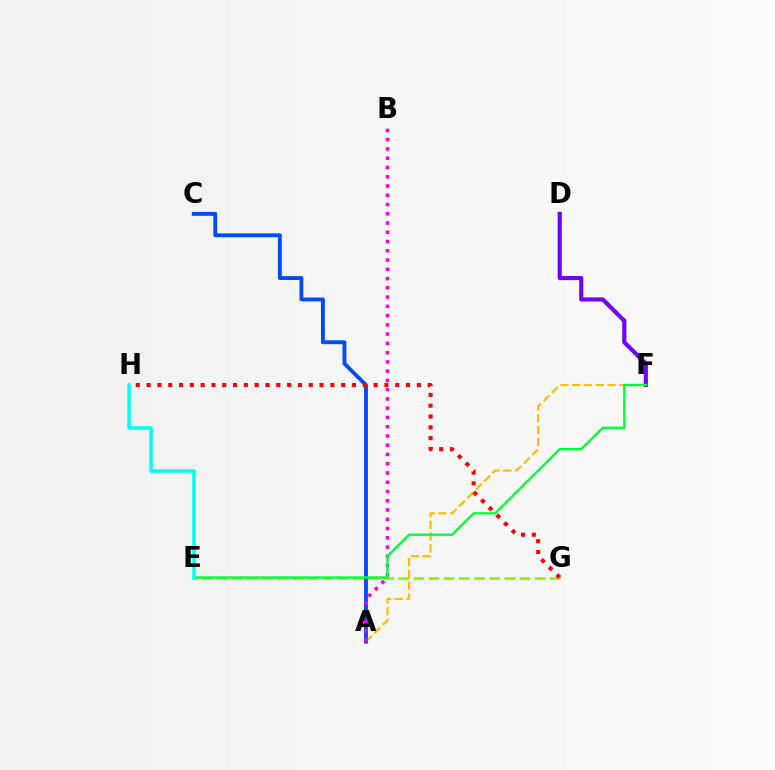{('E', 'G'): [{'color': '#84ff00', 'line_style': 'dashed', 'thickness': 2.06}], ('A', 'F'): [{'color': '#ffbd00', 'line_style': 'dashed', 'thickness': 1.6}], ('D', 'F'): [{'color': '#7200ff', 'line_style': 'solid', 'thickness': 2.97}], ('A', 'C'): [{'color': '#004bff', 'line_style': 'solid', 'thickness': 2.8}], ('A', 'B'): [{'color': '#ff00cf', 'line_style': 'dotted', 'thickness': 2.52}], ('E', 'F'): [{'color': '#00ff39', 'line_style': 'solid', 'thickness': 1.69}], ('G', 'H'): [{'color': '#ff0000', 'line_style': 'dotted', 'thickness': 2.94}], ('E', 'H'): [{'color': '#00fff6', 'line_style': 'solid', 'thickness': 2.53}]}